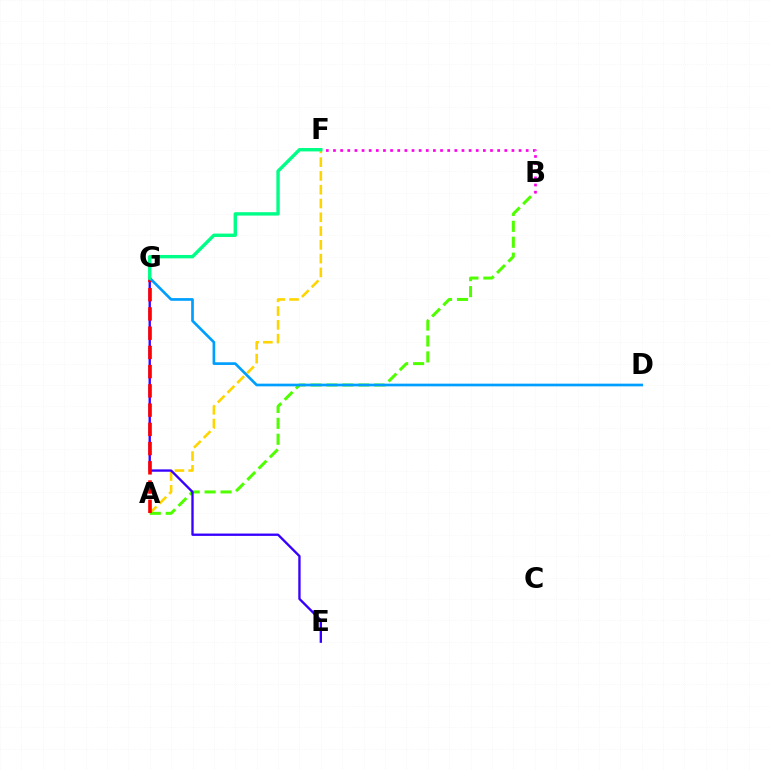{('A', 'F'): [{'color': '#ffd500', 'line_style': 'dashed', 'thickness': 1.87}], ('A', 'B'): [{'color': '#4fff00', 'line_style': 'dashed', 'thickness': 2.16}], ('E', 'G'): [{'color': '#3700ff', 'line_style': 'solid', 'thickness': 1.69}], ('A', 'G'): [{'color': '#ff0000', 'line_style': 'dashed', 'thickness': 2.61}], ('D', 'G'): [{'color': '#009eff', 'line_style': 'solid', 'thickness': 1.93}], ('F', 'G'): [{'color': '#00ff86', 'line_style': 'solid', 'thickness': 2.44}], ('B', 'F'): [{'color': '#ff00ed', 'line_style': 'dotted', 'thickness': 1.94}]}